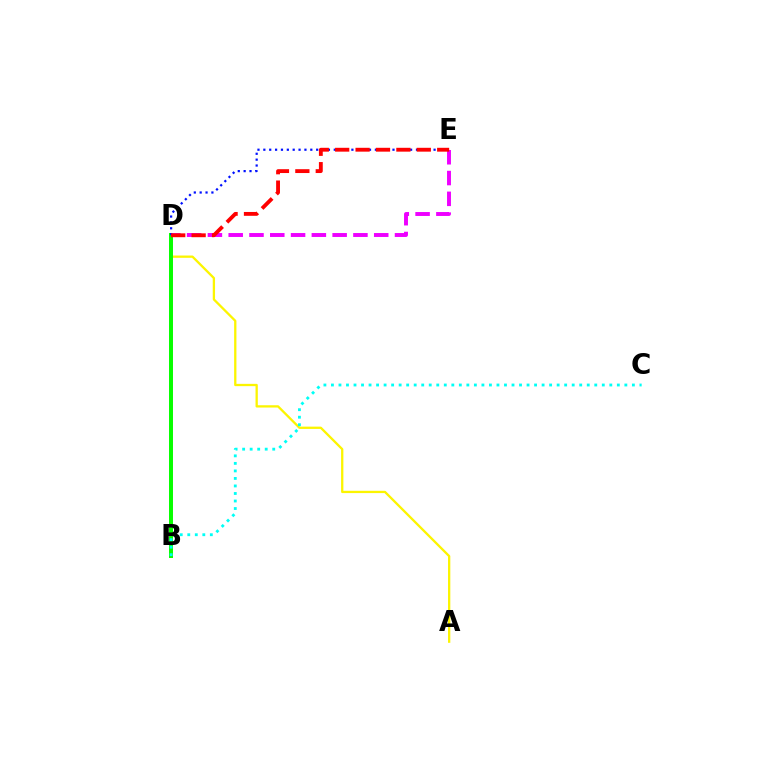{('A', 'D'): [{'color': '#fcf500', 'line_style': 'solid', 'thickness': 1.65}], ('B', 'D'): [{'color': '#08ff00', 'line_style': 'solid', 'thickness': 2.86}], ('D', 'E'): [{'color': '#ee00ff', 'line_style': 'dashed', 'thickness': 2.82}, {'color': '#0010ff', 'line_style': 'dotted', 'thickness': 1.59}, {'color': '#ff0000', 'line_style': 'dashed', 'thickness': 2.77}], ('B', 'C'): [{'color': '#00fff6', 'line_style': 'dotted', 'thickness': 2.04}]}